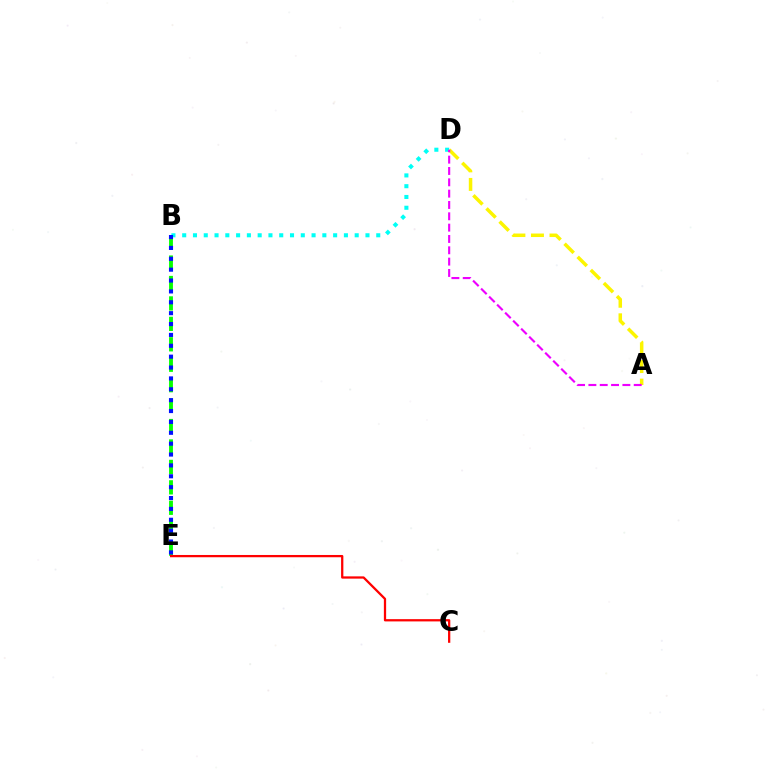{('B', 'E'): [{'color': '#08ff00', 'line_style': 'dashed', 'thickness': 2.78}, {'color': '#0010ff', 'line_style': 'dotted', 'thickness': 2.95}], ('C', 'E'): [{'color': '#ff0000', 'line_style': 'solid', 'thickness': 1.63}], ('B', 'D'): [{'color': '#00fff6', 'line_style': 'dotted', 'thickness': 2.93}], ('A', 'D'): [{'color': '#fcf500', 'line_style': 'dashed', 'thickness': 2.52}, {'color': '#ee00ff', 'line_style': 'dashed', 'thickness': 1.54}]}